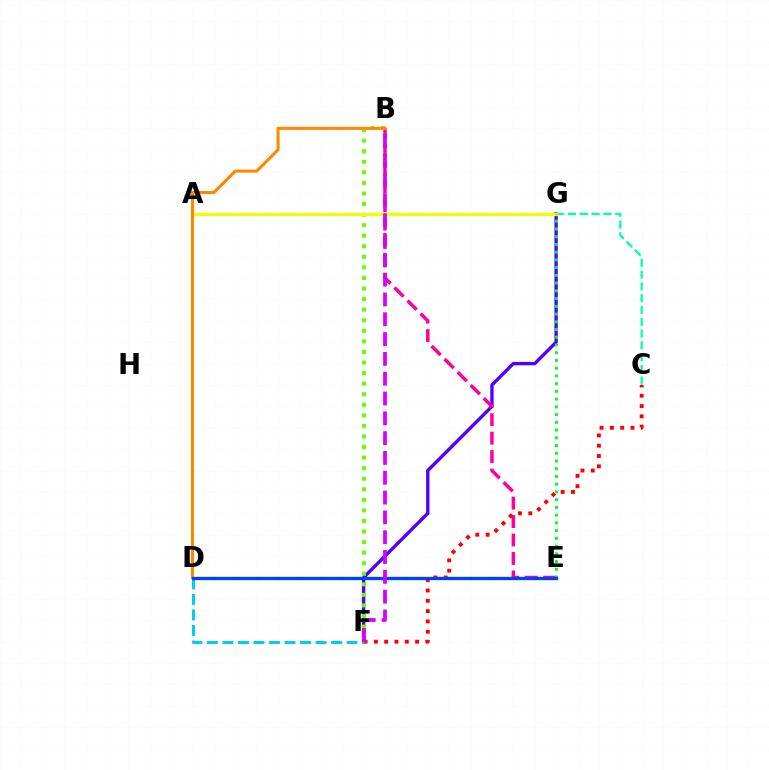{('F', 'G'): [{'color': '#4f00ff', 'line_style': 'solid', 'thickness': 2.42}], ('B', 'E'): [{'color': '#ff00a0', 'line_style': 'dashed', 'thickness': 2.51}], ('C', 'F'): [{'color': '#ff0000', 'line_style': 'dotted', 'thickness': 2.8}], ('C', 'G'): [{'color': '#00ffaf', 'line_style': 'dashed', 'thickness': 1.6}], ('D', 'F'): [{'color': '#00c7ff', 'line_style': 'dashed', 'thickness': 2.11}], ('B', 'F'): [{'color': '#66ff00', 'line_style': 'dotted', 'thickness': 2.87}, {'color': '#d600ff', 'line_style': 'dashed', 'thickness': 2.69}], ('A', 'G'): [{'color': '#eeff00', 'line_style': 'solid', 'thickness': 2.34}], ('B', 'D'): [{'color': '#ff8800', 'line_style': 'solid', 'thickness': 2.22}], ('E', 'G'): [{'color': '#00ff27', 'line_style': 'dotted', 'thickness': 2.1}], ('D', 'E'): [{'color': '#003fff', 'line_style': 'solid', 'thickness': 2.39}]}